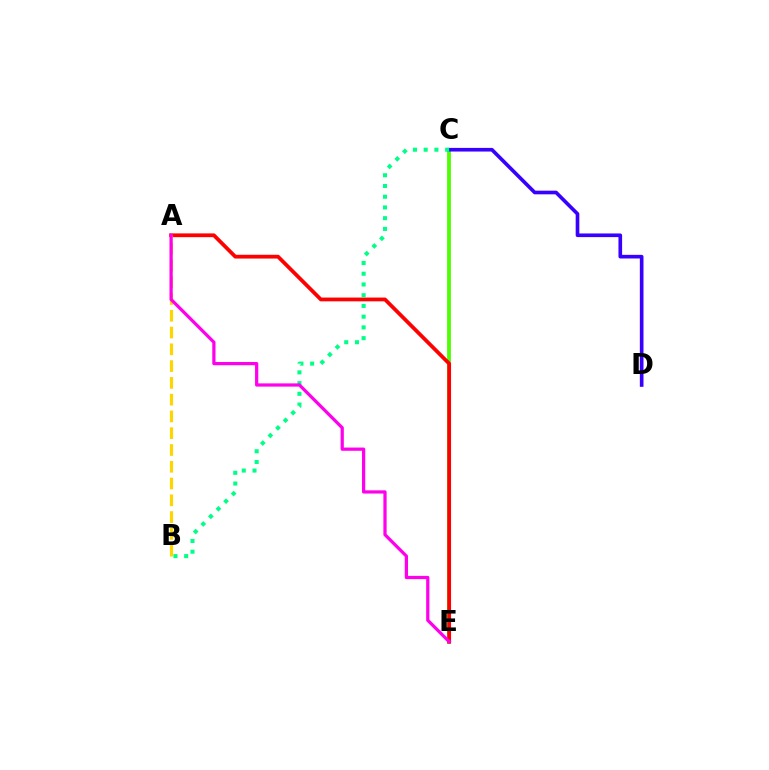{('C', 'E'): [{'color': '#009eff', 'line_style': 'solid', 'thickness': 1.68}, {'color': '#4fff00', 'line_style': 'solid', 'thickness': 2.71}], ('C', 'D'): [{'color': '#3700ff', 'line_style': 'solid', 'thickness': 2.62}], ('A', 'E'): [{'color': '#ff0000', 'line_style': 'solid', 'thickness': 2.72}, {'color': '#ff00ed', 'line_style': 'solid', 'thickness': 2.33}], ('A', 'B'): [{'color': '#ffd500', 'line_style': 'dashed', 'thickness': 2.28}], ('B', 'C'): [{'color': '#00ff86', 'line_style': 'dotted', 'thickness': 2.92}]}